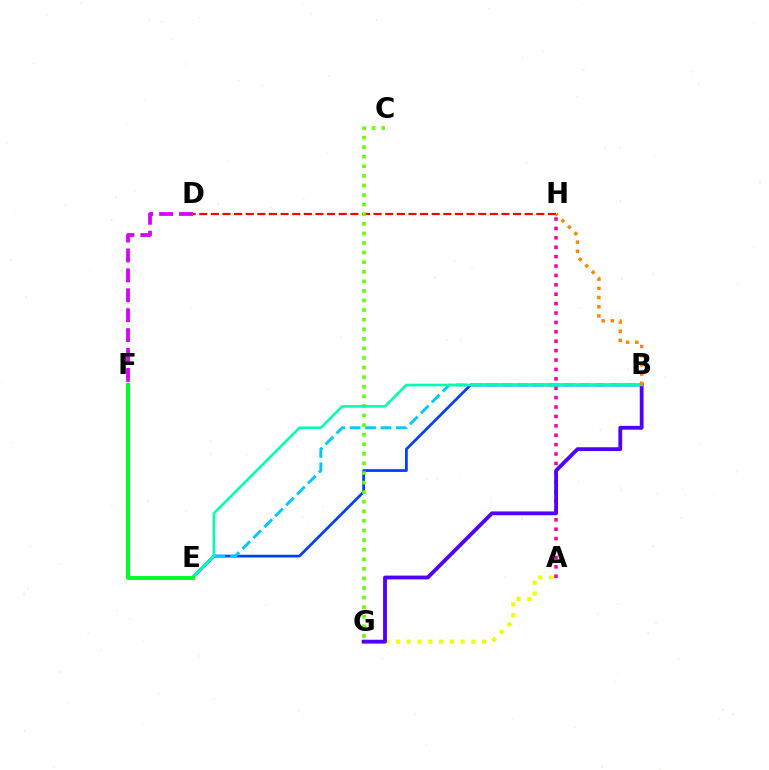{('B', 'E'): [{'color': '#003fff', 'line_style': 'solid', 'thickness': 1.97}, {'color': '#00c7ff', 'line_style': 'dashed', 'thickness': 2.1}, {'color': '#00ffaf', 'line_style': 'solid', 'thickness': 1.86}], ('A', 'H'): [{'color': '#ff00a0', 'line_style': 'dotted', 'thickness': 2.55}], ('A', 'G'): [{'color': '#eeff00', 'line_style': 'dotted', 'thickness': 2.93}], ('D', 'H'): [{'color': '#ff0000', 'line_style': 'dashed', 'thickness': 1.58}], ('C', 'G'): [{'color': '#66ff00', 'line_style': 'dotted', 'thickness': 2.6}], ('D', 'F'): [{'color': '#d600ff', 'line_style': 'dashed', 'thickness': 2.7}], ('B', 'G'): [{'color': '#4f00ff', 'line_style': 'solid', 'thickness': 2.75}], ('E', 'F'): [{'color': '#00ff27', 'line_style': 'solid', 'thickness': 2.85}], ('B', 'H'): [{'color': '#ff8800', 'line_style': 'dotted', 'thickness': 2.49}]}